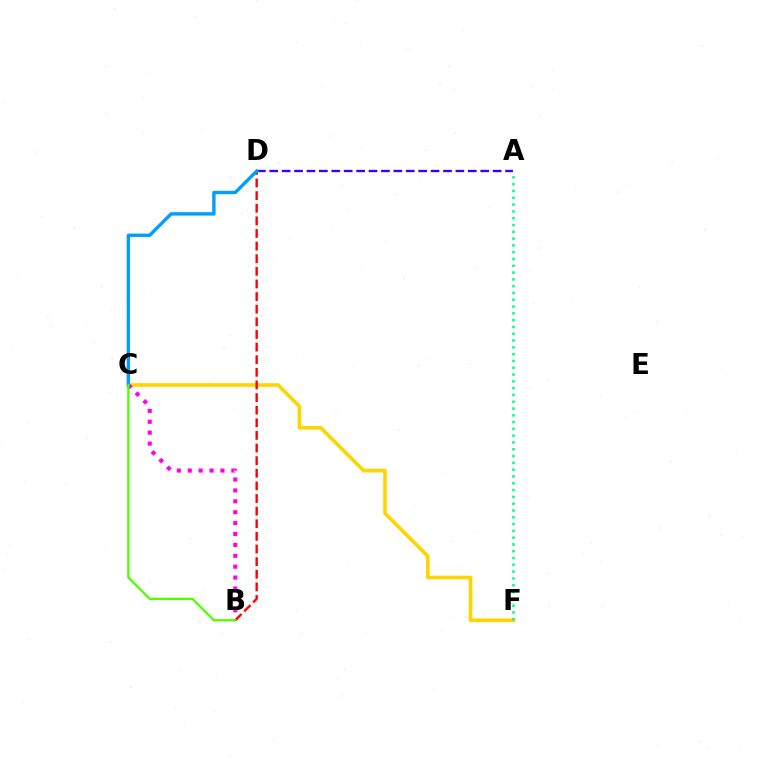{('A', 'D'): [{'color': '#3700ff', 'line_style': 'dashed', 'thickness': 1.69}], ('C', 'F'): [{'color': '#ffd500', 'line_style': 'solid', 'thickness': 2.63}], ('B', 'C'): [{'color': '#ff00ed', 'line_style': 'dotted', 'thickness': 2.96}, {'color': '#4fff00', 'line_style': 'solid', 'thickness': 1.64}], ('B', 'D'): [{'color': '#ff0000', 'line_style': 'dashed', 'thickness': 1.71}], ('C', 'D'): [{'color': '#009eff', 'line_style': 'solid', 'thickness': 2.43}], ('A', 'F'): [{'color': '#00ff86', 'line_style': 'dotted', 'thickness': 1.85}]}